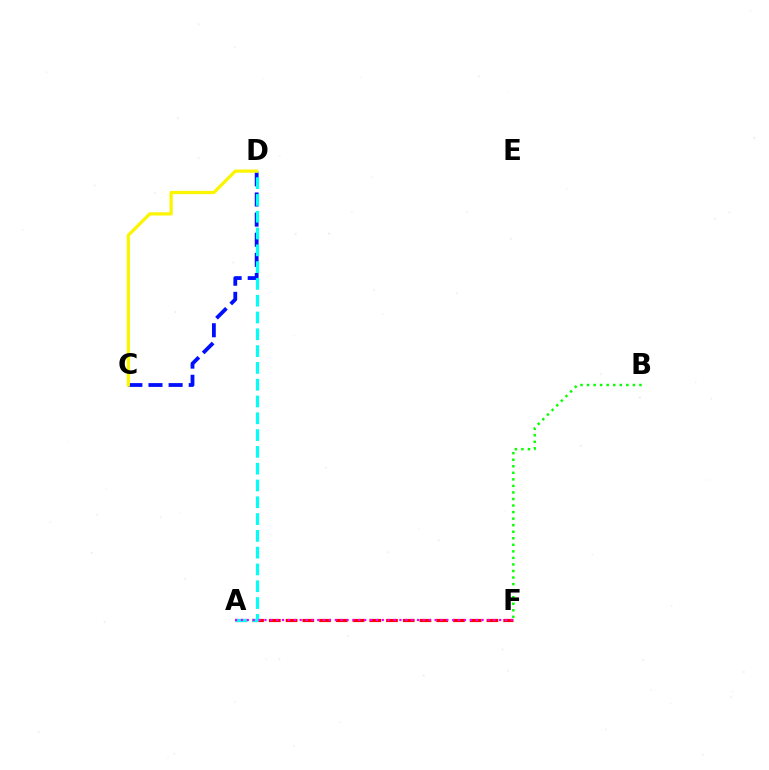{('A', 'F'): [{'color': '#ff0000', 'line_style': 'dashed', 'thickness': 2.27}, {'color': '#ee00ff', 'line_style': 'dotted', 'thickness': 1.59}], ('C', 'D'): [{'color': '#0010ff', 'line_style': 'dashed', 'thickness': 2.73}, {'color': '#fcf500', 'line_style': 'solid', 'thickness': 2.33}], ('A', 'D'): [{'color': '#00fff6', 'line_style': 'dashed', 'thickness': 2.28}], ('B', 'F'): [{'color': '#08ff00', 'line_style': 'dotted', 'thickness': 1.78}]}